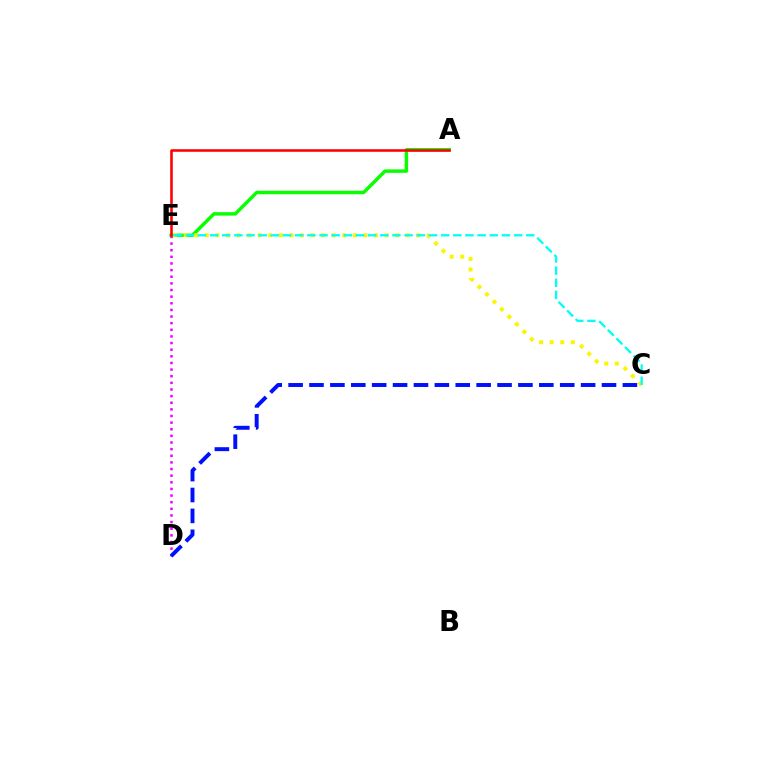{('D', 'E'): [{'color': '#ee00ff', 'line_style': 'dotted', 'thickness': 1.8}], ('A', 'E'): [{'color': '#08ff00', 'line_style': 'solid', 'thickness': 2.48}, {'color': '#ff0000', 'line_style': 'solid', 'thickness': 1.85}], ('C', 'E'): [{'color': '#fcf500', 'line_style': 'dotted', 'thickness': 2.87}, {'color': '#00fff6', 'line_style': 'dashed', 'thickness': 1.65}], ('C', 'D'): [{'color': '#0010ff', 'line_style': 'dashed', 'thickness': 2.84}]}